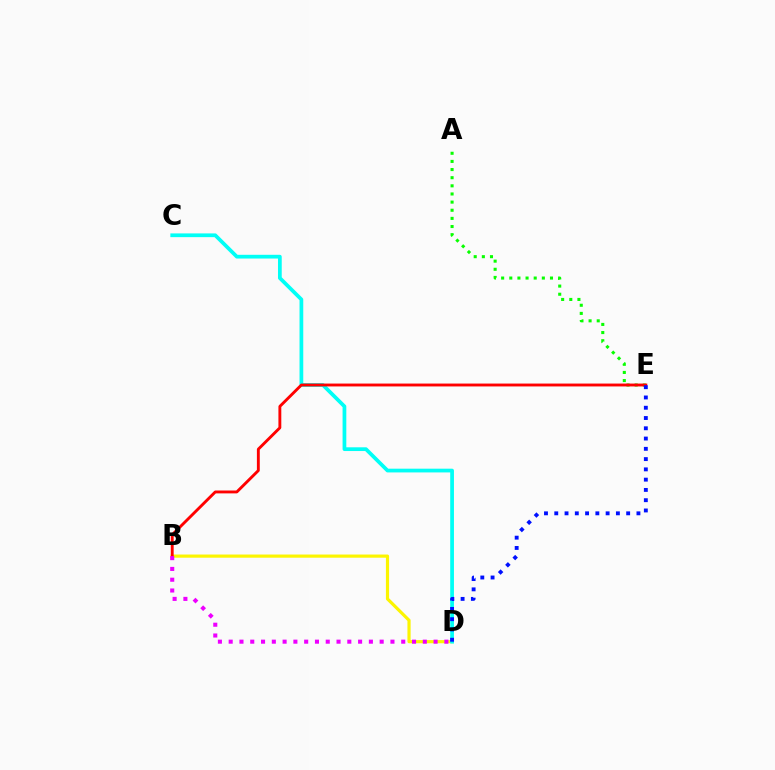{('B', 'D'): [{'color': '#fcf500', 'line_style': 'solid', 'thickness': 2.29}, {'color': '#ee00ff', 'line_style': 'dotted', 'thickness': 2.93}], ('A', 'E'): [{'color': '#08ff00', 'line_style': 'dotted', 'thickness': 2.21}], ('C', 'D'): [{'color': '#00fff6', 'line_style': 'solid', 'thickness': 2.69}], ('B', 'E'): [{'color': '#ff0000', 'line_style': 'solid', 'thickness': 2.07}], ('D', 'E'): [{'color': '#0010ff', 'line_style': 'dotted', 'thickness': 2.79}]}